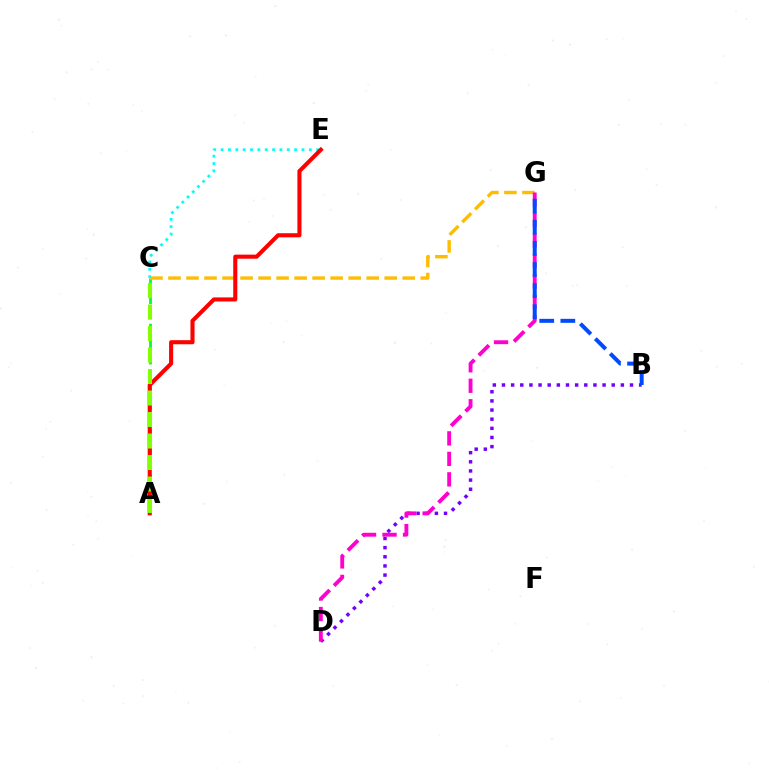{('A', 'C'): [{'color': '#00ff39', 'line_style': 'dashed', 'thickness': 2.05}, {'color': '#84ff00', 'line_style': 'dashed', 'thickness': 2.92}], ('B', 'D'): [{'color': '#7200ff', 'line_style': 'dotted', 'thickness': 2.48}], ('C', 'G'): [{'color': '#ffbd00', 'line_style': 'dashed', 'thickness': 2.45}], ('C', 'E'): [{'color': '#00fff6', 'line_style': 'dotted', 'thickness': 2.0}], ('D', 'G'): [{'color': '#ff00cf', 'line_style': 'dashed', 'thickness': 2.78}], ('A', 'E'): [{'color': '#ff0000', 'line_style': 'solid', 'thickness': 2.94}], ('B', 'G'): [{'color': '#004bff', 'line_style': 'dashed', 'thickness': 2.87}]}